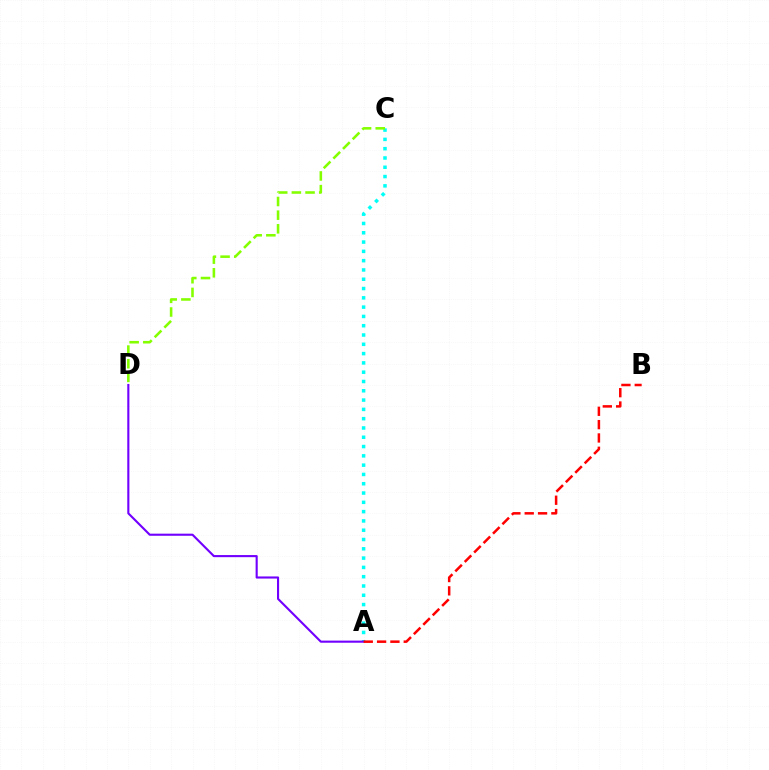{('A', 'C'): [{'color': '#00fff6', 'line_style': 'dotted', 'thickness': 2.53}], ('C', 'D'): [{'color': '#84ff00', 'line_style': 'dashed', 'thickness': 1.86}], ('A', 'D'): [{'color': '#7200ff', 'line_style': 'solid', 'thickness': 1.52}], ('A', 'B'): [{'color': '#ff0000', 'line_style': 'dashed', 'thickness': 1.81}]}